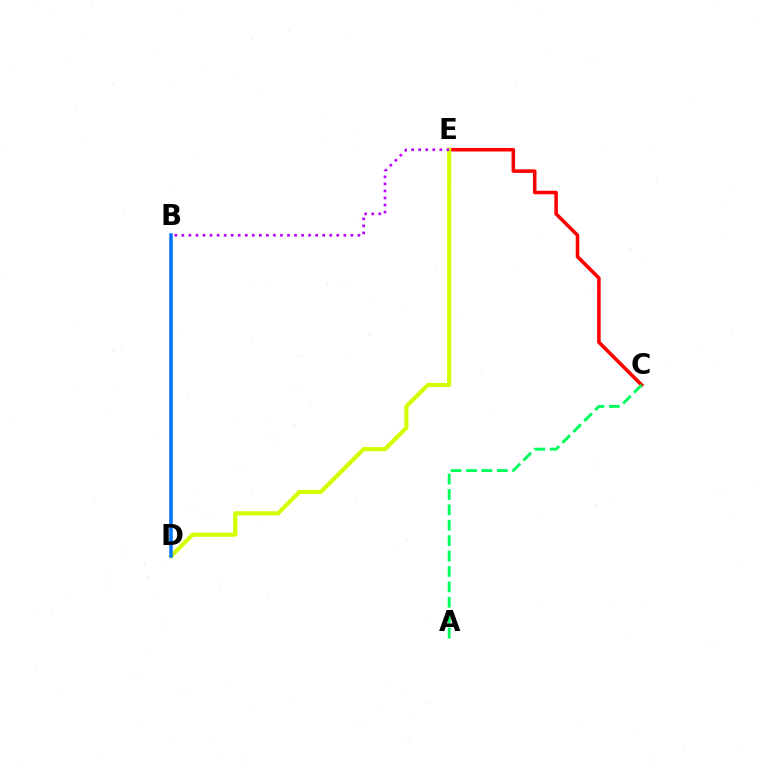{('C', 'E'): [{'color': '#ff0000', 'line_style': 'solid', 'thickness': 2.55}], ('D', 'E'): [{'color': '#d1ff00', 'line_style': 'solid', 'thickness': 2.98}], ('A', 'C'): [{'color': '#00ff5c', 'line_style': 'dashed', 'thickness': 2.09}], ('B', 'E'): [{'color': '#b900ff', 'line_style': 'dotted', 'thickness': 1.91}], ('B', 'D'): [{'color': '#0074ff', 'line_style': 'solid', 'thickness': 2.53}]}